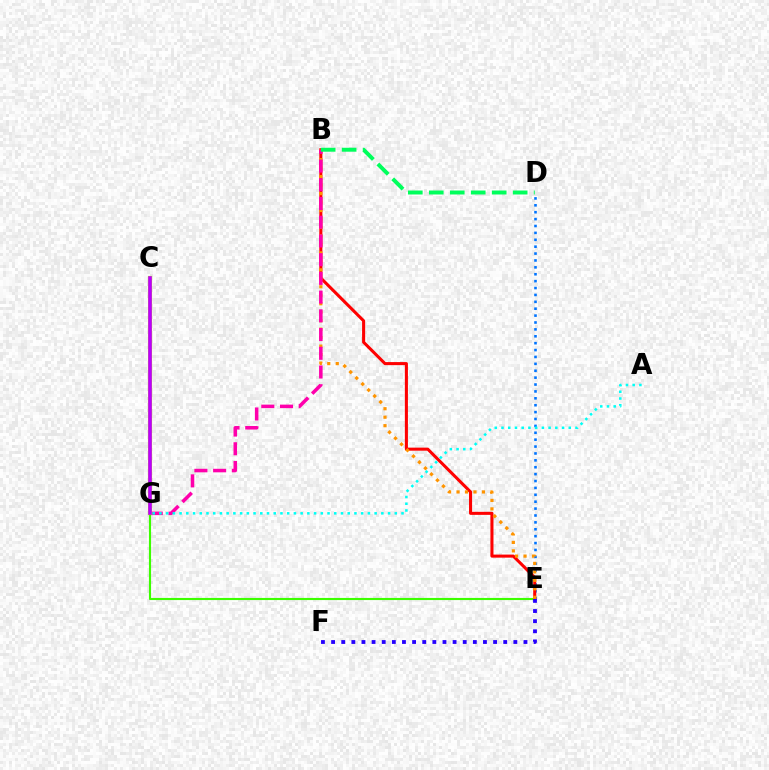{('D', 'E'): [{'color': '#0074ff', 'line_style': 'dotted', 'thickness': 1.87}], ('E', 'G'): [{'color': '#3dff00', 'line_style': 'solid', 'thickness': 1.54}], ('B', 'E'): [{'color': '#ff0000', 'line_style': 'solid', 'thickness': 2.2}, {'color': '#ff9400', 'line_style': 'dotted', 'thickness': 2.3}], ('B', 'G'): [{'color': '#ff00ac', 'line_style': 'dashed', 'thickness': 2.54}], ('C', 'G'): [{'color': '#d1ff00', 'line_style': 'solid', 'thickness': 2.99}, {'color': '#b900ff', 'line_style': 'solid', 'thickness': 2.62}], ('B', 'D'): [{'color': '#00ff5c', 'line_style': 'dashed', 'thickness': 2.85}], ('A', 'G'): [{'color': '#00fff6', 'line_style': 'dotted', 'thickness': 1.83}], ('E', 'F'): [{'color': '#2500ff', 'line_style': 'dotted', 'thickness': 2.75}]}